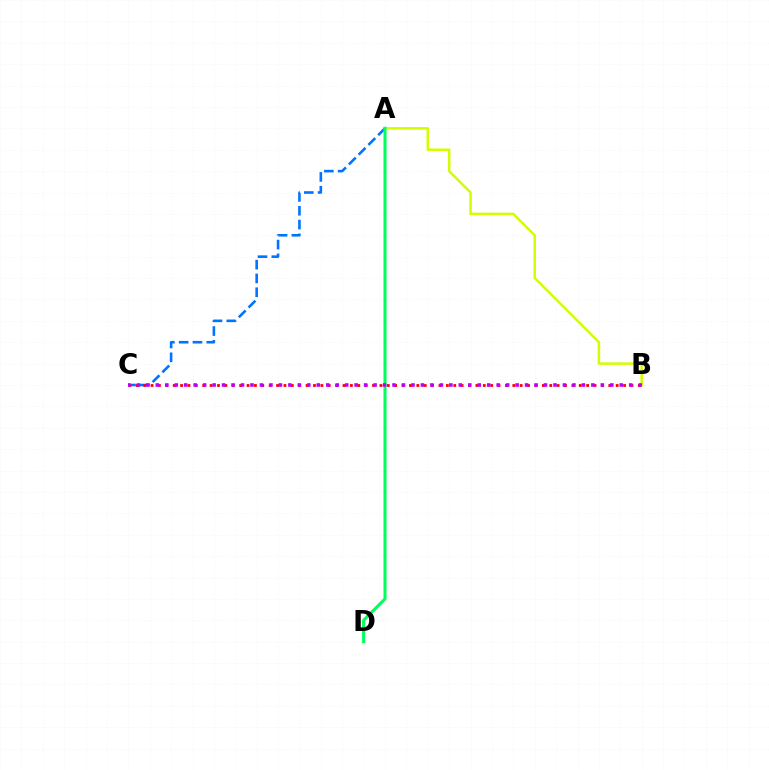{('A', 'C'): [{'color': '#0074ff', 'line_style': 'dashed', 'thickness': 1.88}], ('A', 'B'): [{'color': '#d1ff00', 'line_style': 'solid', 'thickness': 1.81}], ('B', 'C'): [{'color': '#ff0000', 'line_style': 'dotted', 'thickness': 2.01}, {'color': '#b900ff', 'line_style': 'dotted', 'thickness': 2.57}], ('A', 'D'): [{'color': '#00ff5c', 'line_style': 'solid', 'thickness': 2.2}]}